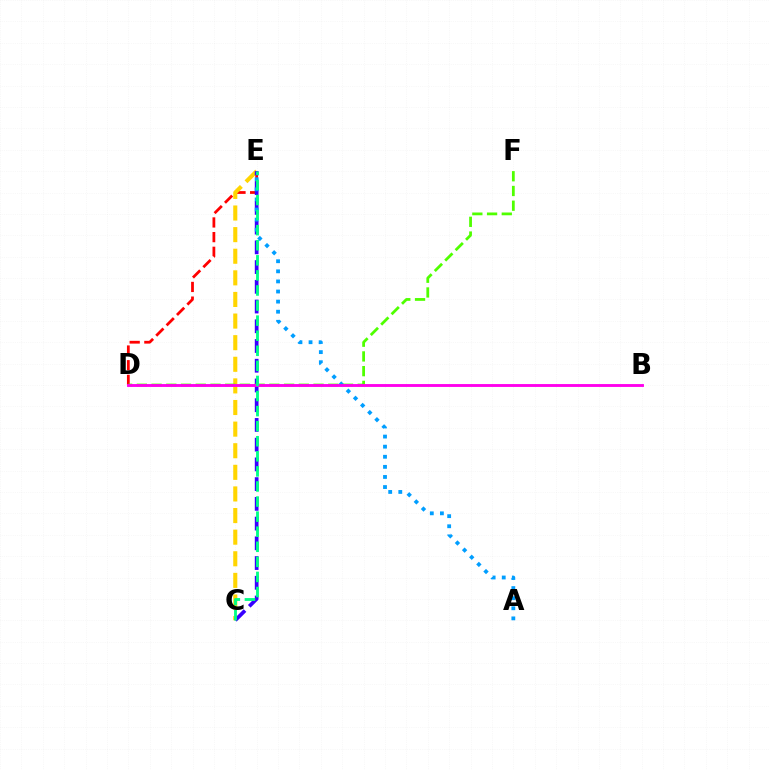{('D', 'E'): [{'color': '#ff0000', 'line_style': 'dashed', 'thickness': 1.99}], ('C', 'E'): [{'color': '#ffd500', 'line_style': 'dashed', 'thickness': 2.94}, {'color': '#3700ff', 'line_style': 'dashed', 'thickness': 2.68}, {'color': '#00ff86', 'line_style': 'dashed', 'thickness': 2.05}], ('A', 'E'): [{'color': '#009eff', 'line_style': 'dotted', 'thickness': 2.74}], ('D', 'F'): [{'color': '#4fff00', 'line_style': 'dashed', 'thickness': 2.0}], ('B', 'D'): [{'color': '#ff00ed', 'line_style': 'solid', 'thickness': 2.07}]}